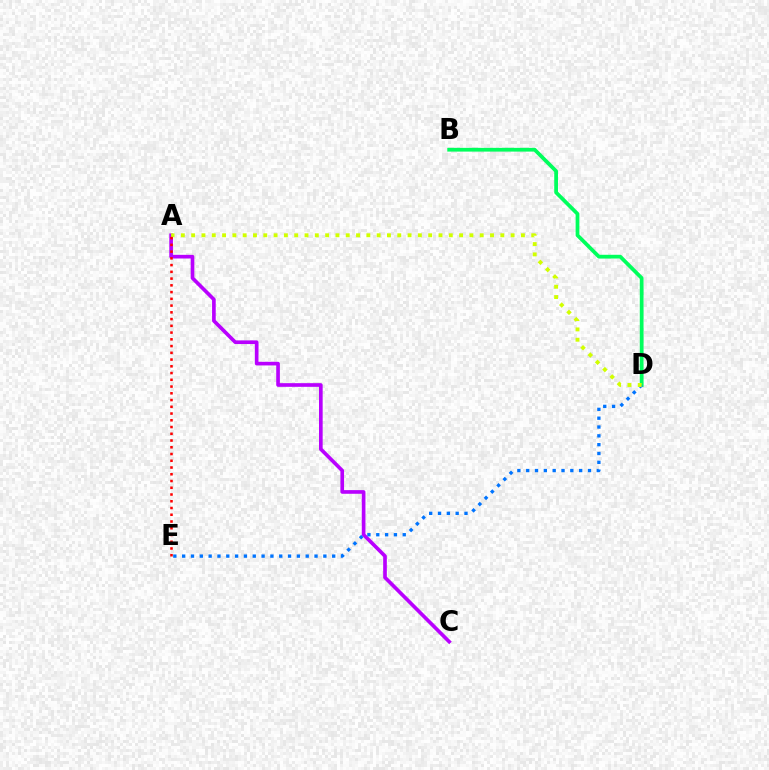{('B', 'D'): [{'color': '#00ff5c', 'line_style': 'solid', 'thickness': 2.7}], ('A', 'C'): [{'color': '#b900ff', 'line_style': 'solid', 'thickness': 2.63}], ('D', 'E'): [{'color': '#0074ff', 'line_style': 'dotted', 'thickness': 2.4}], ('A', 'D'): [{'color': '#d1ff00', 'line_style': 'dotted', 'thickness': 2.8}], ('A', 'E'): [{'color': '#ff0000', 'line_style': 'dotted', 'thickness': 1.83}]}